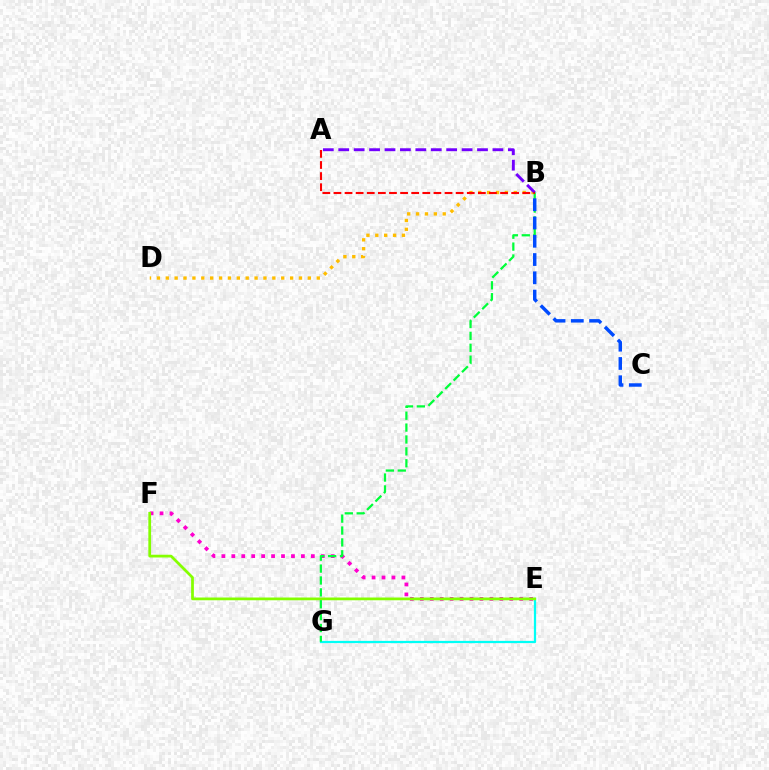{('E', 'F'): [{'color': '#ff00cf', 'line_style': 'dotted', 'thickness': 2.7}, {'color': '#84ff00', 'line_style': 'solid', 'thickness': 1.98}], ('E', 'G'): [{'color': '#00fff6', 'line_style': 'solid', 'thickness': 1.61}], ('B', 'D'): [{'color': '#ffbd00', 'line_style': 'dotted', 'thickness': 2.41}], ('B', 'G'): [{'color': '#00ff39', 'line_style': 'dashed', 'thickness': 1.62}], ('A', 'B'): [{'color': '#7200ff', 'line_style': 'dashed', 'thickness': 2.09}, {'color': '#ff0000', 'line_style': 'dashed', 'thickness': 1.51}], ('B', 'C'): [{'color': '#004bff', 'line_style': 'dashed', 'thickness': 2.48}]}